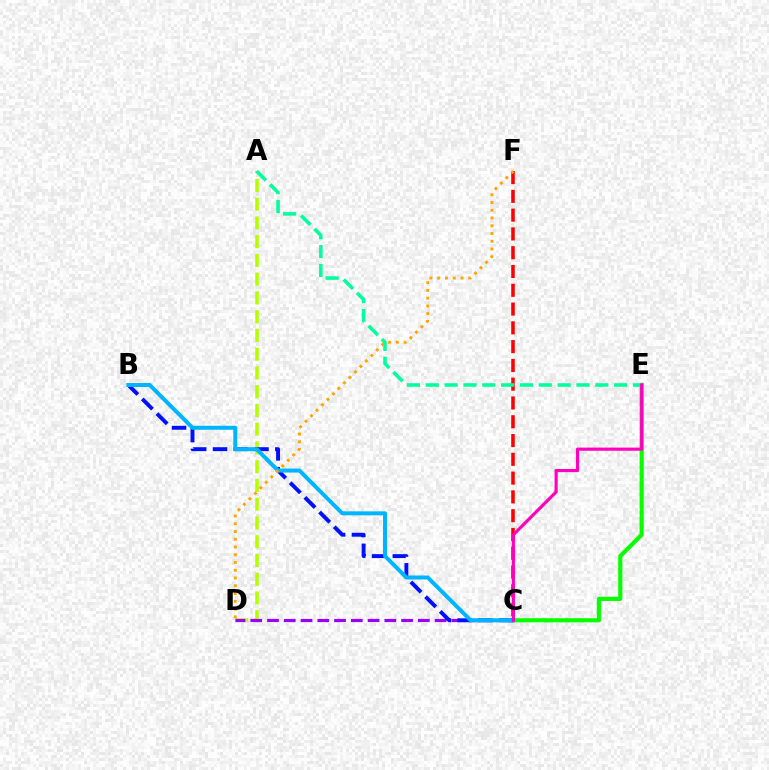{('C', 'F'): [{'color': '#ff0000', 'line_style': 'dashed', 'thickness': 2.55}], ('A', 'D'): [{'color': '#b3ff00', 'line_style': 'dashed', 'thickness': 2.55}], ('C', 'D'): [{'color': '#9b00ff', 'line_style': 'dashed', 'thickness': 2.28}], ('C', 'E'): [{'color': '#08ff00', 'line_style': 'solid', 'thickness': 2.98}, {'color': '#ff00bd', 'line_style': 'solid', 'thickness': 2.27}], ('B', 'C'): [{'color': '#0010ff', 'line_style': 'dashed', 'thickness': 2.82}, {'color': '#00b5ff', 'line_style': 'solid', 'thickness': 2.87}], ('D', 'F'): [{'color': '#ffa500', 'line_style': 'dotted', 'thickness': 2.11}], ('A', 'E'): [{'color': '#00ff9d', 'line_style': 'dashed', 'thickness': 2.56}]}